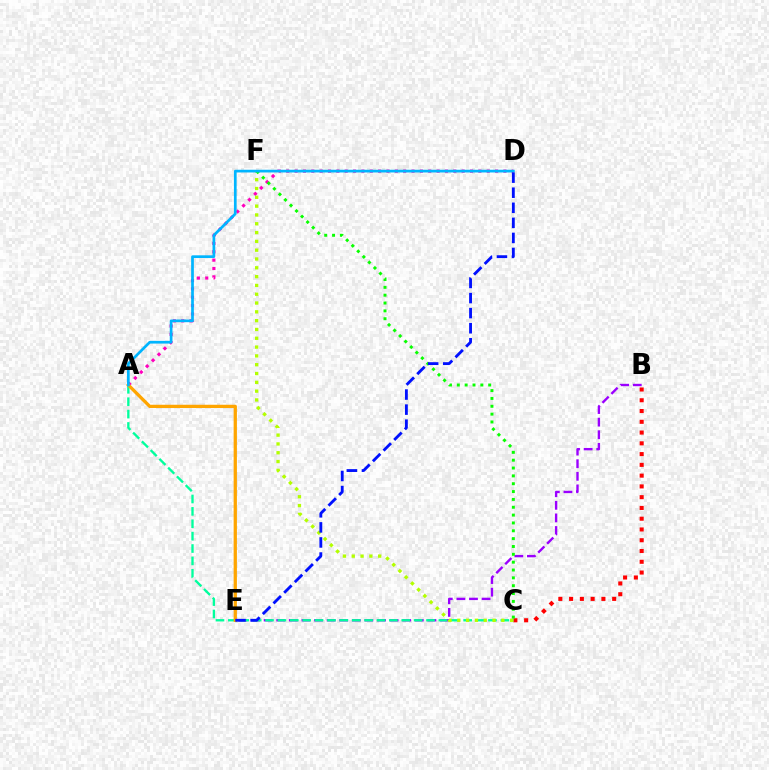{('B', 'C'): [{'color': '#ff0000', 'line_style': 'dotted', 'thickness': 2.93}], ('B', 'E'): [{'color': '#9b00ff', 'line_style': 'dashed', 'thickness': 1.71}], ('A', 'D'): [{'color': '#ff00bd', 'line_style': 'dotted', 'thickness': 2.27}, {'color': '#00b5ff', 'line_style': 'solid', 'thickness': 1.95}], ('A', 'C'): [{'color': '#00ff9d', 'line_style': 'dashed', 'thickness': 1.68}], ('C', 'F'): [{'color': '#b3ff00', 'line_style': 'dotted', 'thickness': 2.39}, {'color': '#08ff00', 'line_style': 'dotted', 'thickness': 2.13}], ('A', 'E'): [{'color': '#ffa500', 'line_style': 'solid', 'thickness': 2.36}], ('D', 'E'): [{'color': '#0010ff', 'line_style': 'dashed', 'thickness': 2.05}]}